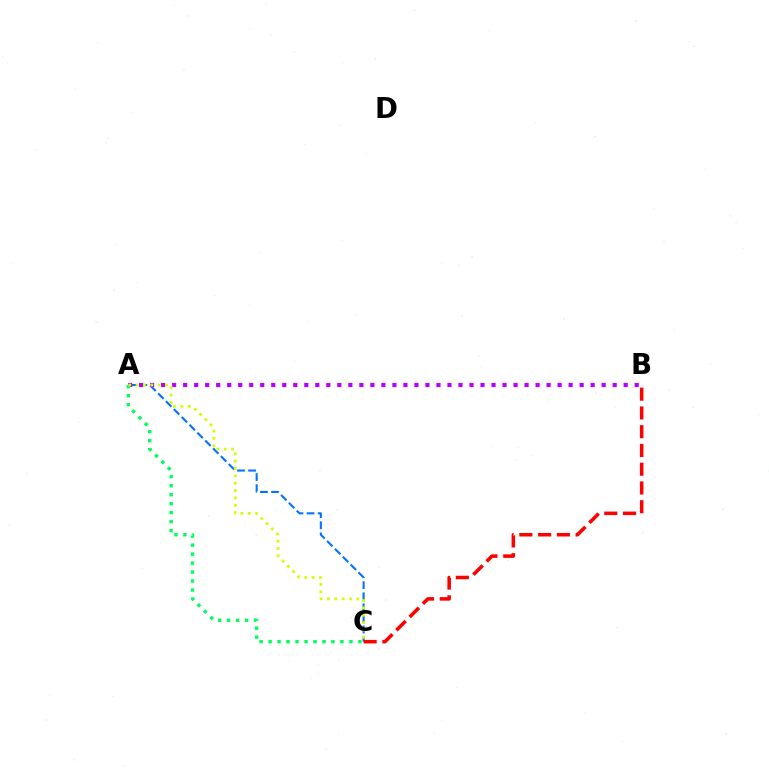{('A', 'C'): [{'color': '#0074ff', 'line_style': 'dashed', 'thickness': 1.51}, {'color': '#00ff5c', 'line_style': 'dotted', 'thickness': 2.44}, {'color': '#d1ff00', 'line_style': 'dotted', 'thickness': 2.0}], ('B', 'C'): [{'color': '#ff0000', 'line_style': 'dashed', 'thickness': 2.55}], ('A', 'B'): [{'color': '#b900ff', 'line_style': 'dotted', 'thickness': 2.99}]}